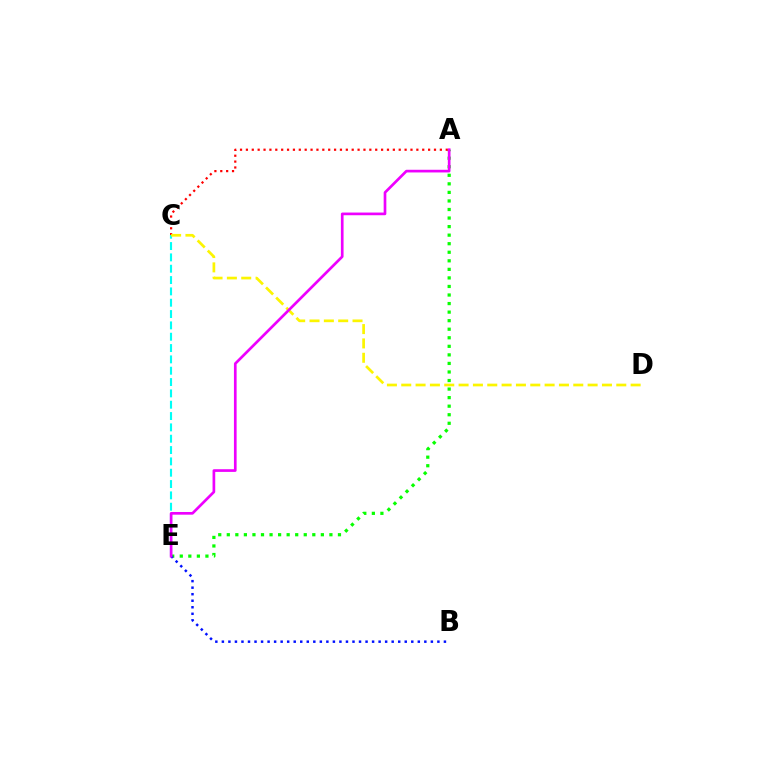{('A', 'E'): [{'color': '#08ff00', 'line_style': 'dotted', 'thickness': 2.32}, {'color': '#ee00ff', 'line_style': 'solid', 'thickness': 1.93}], ('A', 'C'): [{'color': '#ff0000', 'line_style': 'dotted', 'thickness': 1.6}], ('B', 'E'): [{'color': '#0010ff', 'line_style': 'dotted', 'thickness': 1.77}], ('C', 'E'): [{'color': '#00fff6', 'line_style': 'dashed', 'thickness': 1.54}], ('C', 'D'): [{'color': '#fcf500', 'line_style': 'dashed', 'thickness': 1.95}]}